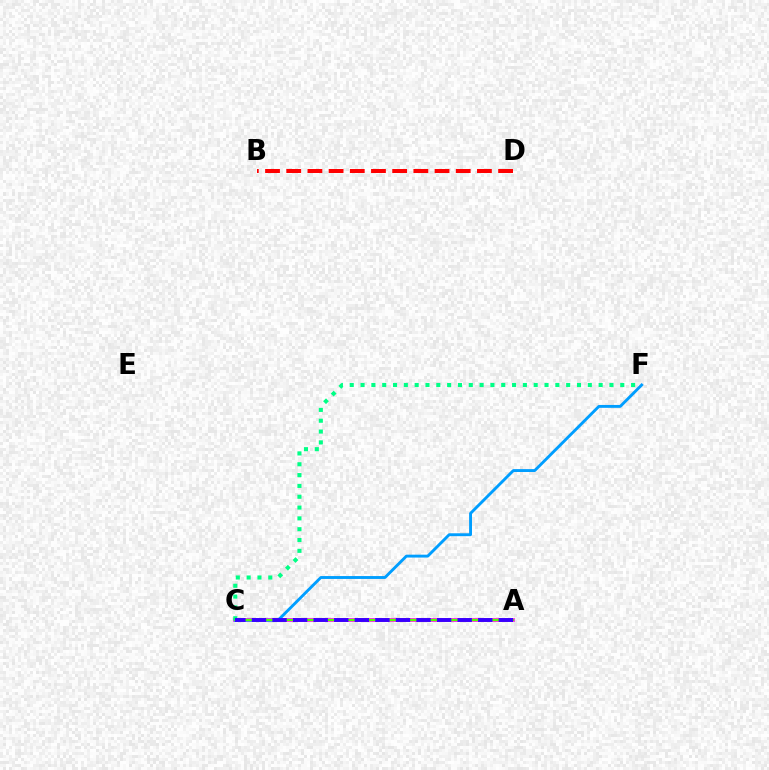{('A', 'C'): [{'color': '#ff00ed', 'line_style': 'solid', 'thickness': 2.59}, {'color': '#ffd500', 'line_style': 'dashed', 'thickness': 1.59}, {'color': '#4fff00', 'line_style': 'solid', 'thickness': 1.53}, {'color': '#3700ff', 'line_style': 'dashed', 'thickness': 2.79}], ('B', 'D'): [{'color': '#ff0000', 'line_style': 'dashed', 'thickness': 2.88}], ('C', 'F'): [{'color': '#009eff', 'line_style': 'solid', 'thickness': 2.08}, {'color': '#00ff86', 'line_style': 'dotted', 'thickness': 2.94}]}